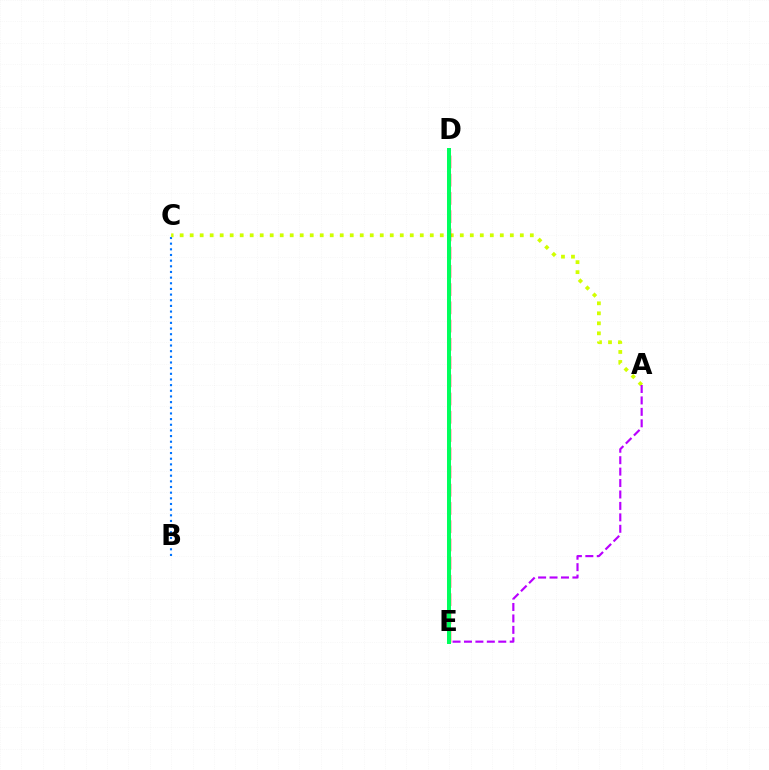{('B', 'C'): [{'color': '#0074ff', 'line_style': 'dotted', 'thickness': 1.54}], ('A', 'C'): [{'color': '#d1ff00', 'line_style': 'dotted', 'thickness': 2.72}], ('A', 'E'): [{'color': '#b900ff', 'line_style': 'dashed', 'thickness': 1.55}], ('D', 'E'): [{'color': '#ff0000', 'line_style': 'dashed', 'thickness': 2.48}, {'color': '#00ff5c', 'line_style': 'solid', 'thickness': 2.87}]}